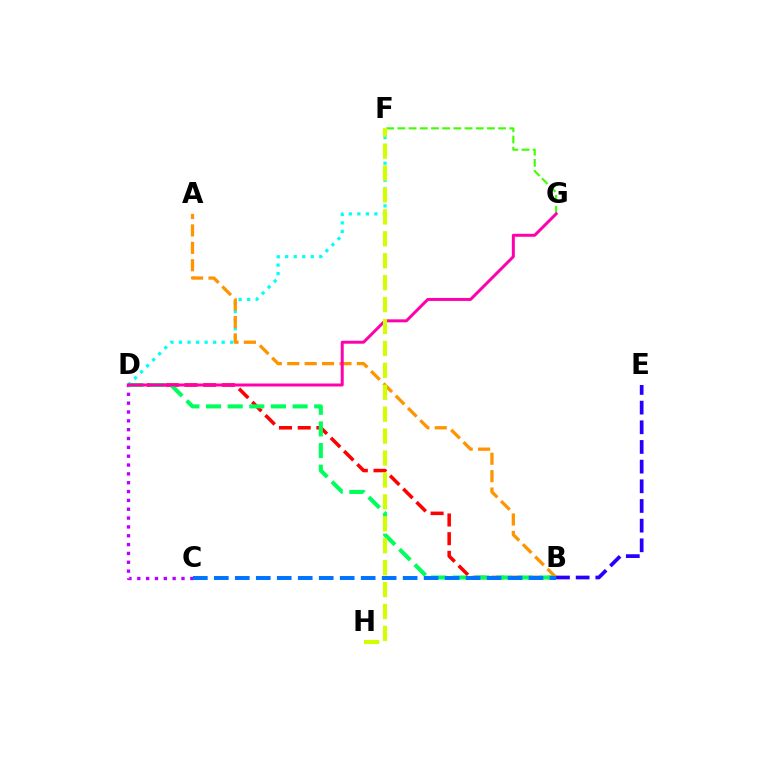{('C', 'D'): [{'color': '#b900ff', 'line_style': 'dotted', 'thickness': 2.4}], ('D', 'F'): [{'color': '#00fff6', 'line_style': 'dotted', 'thickness': 2.32}], ('B', 'D'): [{'color': '#ff0000', 'line_style': 'dashed', 'thickness': 2.54}, {'color': '#00ff5c', 'line_style': 'dashed', 'thickness': 2.94}], ('F', 'G'): [{'color': '#3dff00', 'line_style': 'dashed', 'thickness': 1.52}], ('A', 'B'): [{'color': '#ff9400', 'line_style': 'dashed', 'thickness': 2.36}], ('D', 'G'): [{'color': '#ff00ac', 'line_style': 'solid', 'thickness': 2.15}], ('B', 'E'): [{'color': '#2500ff', 'line_style': 'dashed', 'thickness': 2.67}], ('B', 'C'): [{'color': '#0074ff', 'line_style': 'dashed', 'thickness': 2.85}], ('F', 'H'): [{'color': '#d1ff00', 'line_style': 'dashed', 'thickness': 2.98}]}